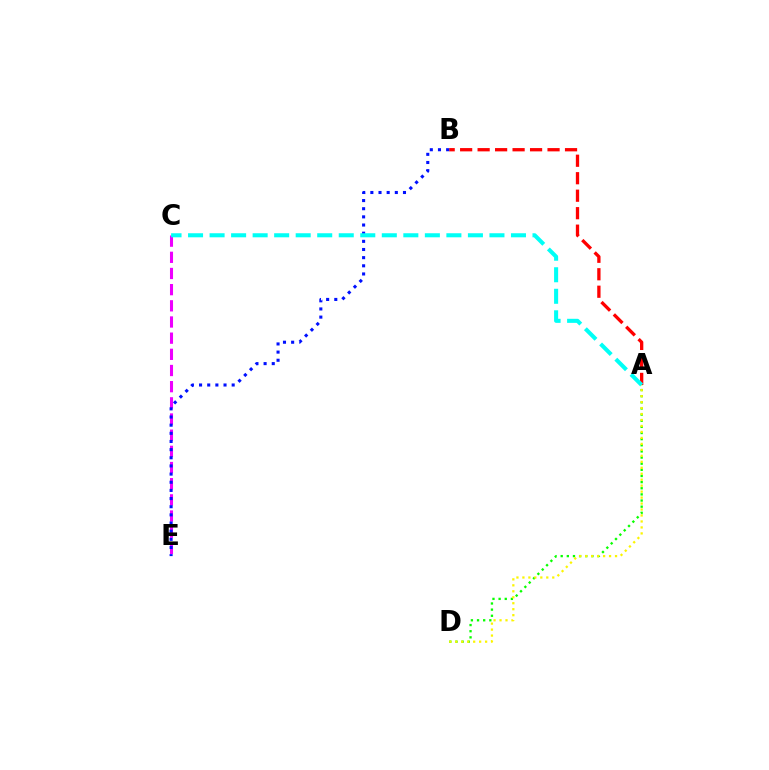{('A', 'B'): [{'color': '#ff0000', 'line_style': 'dashed', 'thickness': 2.37}], ('C', 'E'): [{'color': '#ee00ff', 'line_style': 'dashed', 'thickness': 2.2}], ('B', 'E'): [{'color': '#0010ff', 'line_style': 'dotted', 'thickness': 2.22}], ('A', 'D'): [{'color': '#08ff00', 'line_style': 'dotted', 'thickness': 1.67}, {'color': '#fcf500', 'line_style': 'dotted', 'thickness': 1.62}], ('A', 'C'): [{'color': '#00fff6', 'line_style': 'dashed', 'thickness': 2.92}]}